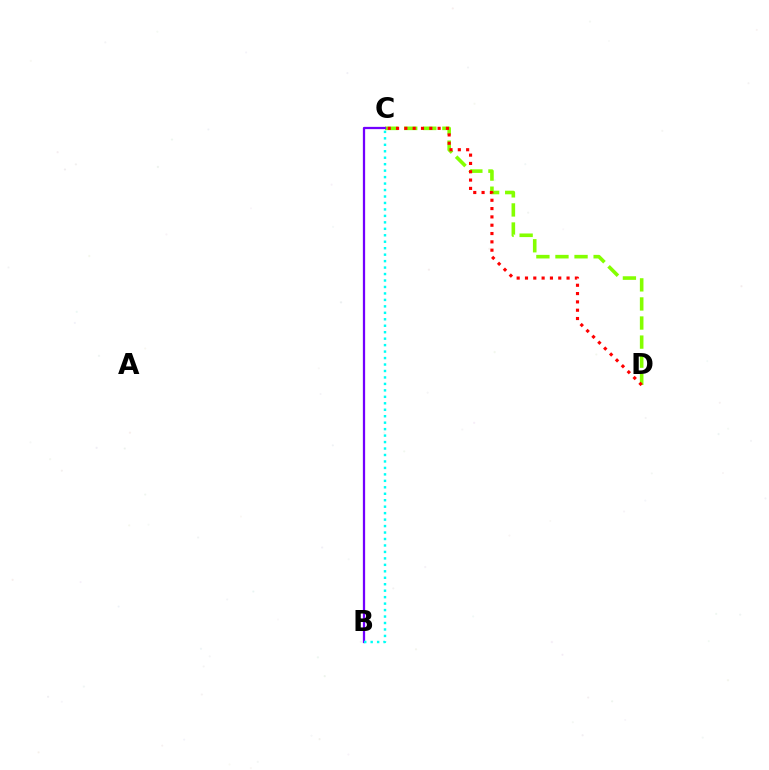{('C', 'D'): [{'color': '#84ff00', 'line_style': 'dashed', 'thickness': 2.59}, {'color': '#ff0000', 'line_style': 'dotted', 'thickness': 2.26}], ('B', 'C'): [{'color': '#7200ff', 'line_style': 'solid', 'thickness': 1.63}, {'color': '#00fff6', 'line_style': 'dotted', 'thickness': 1.76}]}